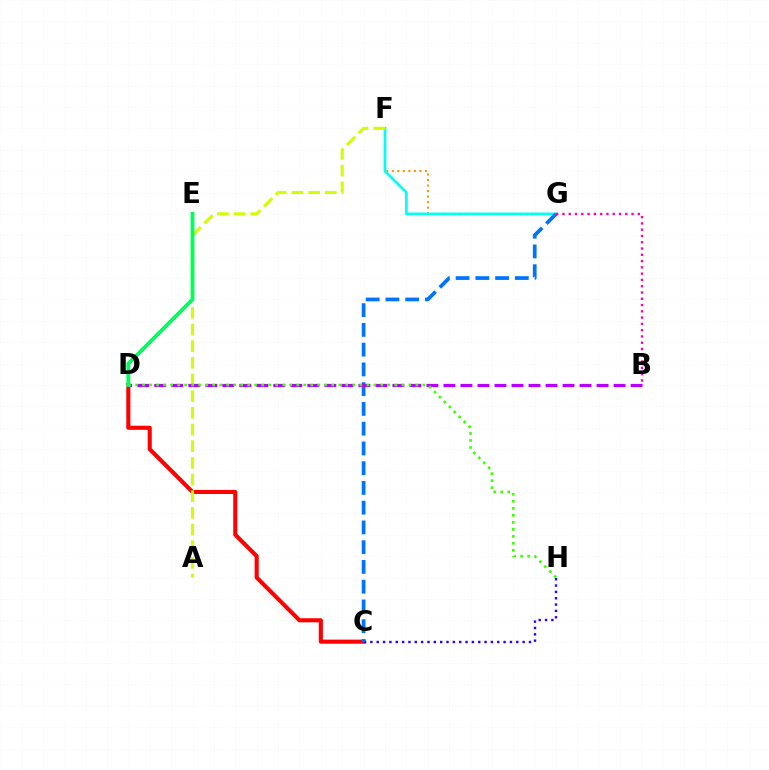{('F', 'G'): [{'color': '#ff9400', 'line_style': 'dotted', 'thickness': 1.5}, {'color': '#00fff6', 'line_style': 'solid', 'thickness': 1.96}], ('C', 'D'): [{'color': '#ff0000', 'line_style': 'solid', 'thickness': 2.94}], ('A', 'F'): [{'color': '#d1ff00', 'line_style': 'dashed', 'thickness': 2.27}], ('C', 'H'): [{'color': '#2500ff', 'line_style': 'dotted', 'thickness': 1.72}], ('C', 'G'): [{'color': '#0074ff', 'line_style': 'dashed', 'thickness': 2.68}], ('B', 'G'): [{'color': '#ff00ac', 'line_style': 'dotted', 'thickness': 1.71}], ('B', 'D'): [{'color': '#b900ff', 'line_style': 'dashed', 'thickness': 2.31}], ('D', 'H'): [{'color': '#3dff00', 'line_style': 'dotted', 'thickness': 1.9}], ('D', 'E'): [{'color': '#00ff5c', 'line_style': 'solid', 'thickness': 2.75}]}